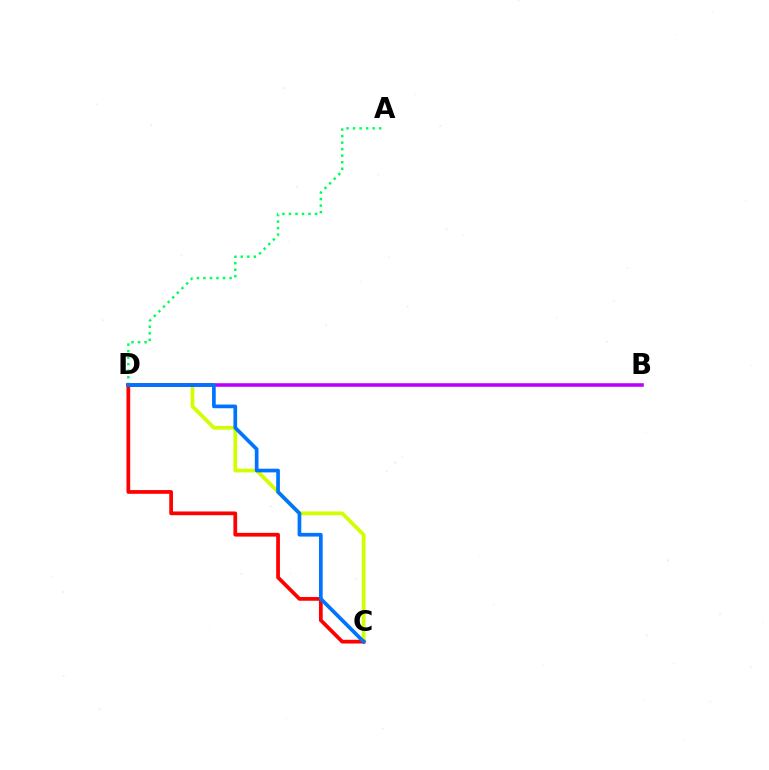{('C', 'D'): [{'color': '#d1ff00', 'line_style': 'solid', 'thickness': 2.7}, {'color': '#ff0000', 'line_style': 'solid', 'thickness': 2.69}, {'color': '#0074ff', 'line_style': 'solid', 'thickness': 2.66}], ('B', 'D'): [{'color': '#b900ff', 'line_style': 'solid', 'thickness': 2.56}], ('A', 'D'): [{'color': '#00ff5c', 'line_style': 'dotted', 'thickness': 1.77}]}